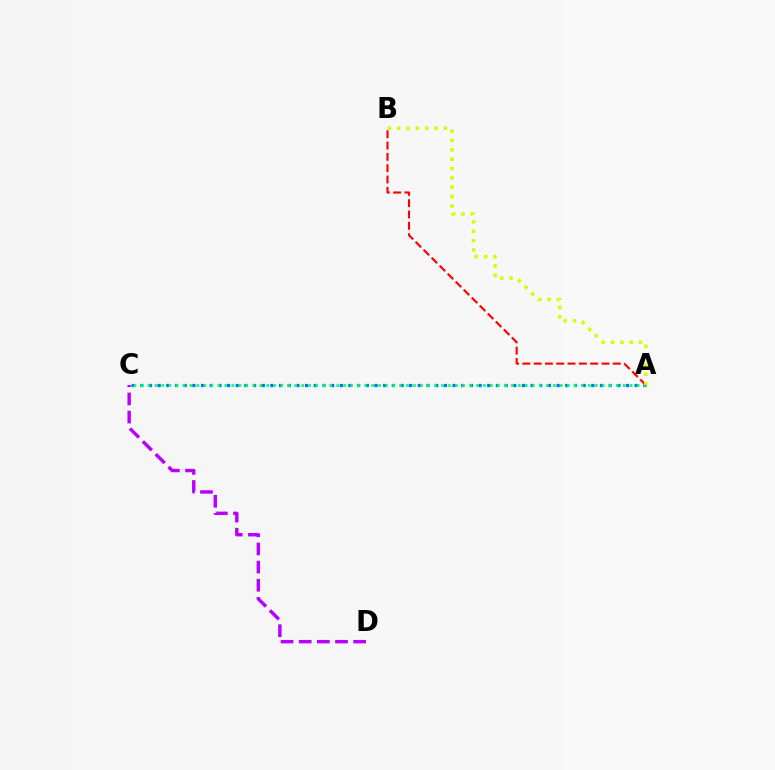{('A', 'C'): [{'color': '#0074ff', 'line_style': 'dotted', 'thickness': 2.36}, {'color': '#00ff5c', 'line_style': 'dotted', 'thickness': 1.9}], ('A', 'B'): [{'color': '#ff0000', 'line_style': 'dashed', 'thickness': 1.54}, {'color': '#d1ff00', 'line_style': 'dotted', 'thickness': 2.54}], ('C', 'D'): [{'color': '#b900ff', 'line_style': 'dashed', 'thickness': 2.47}]}